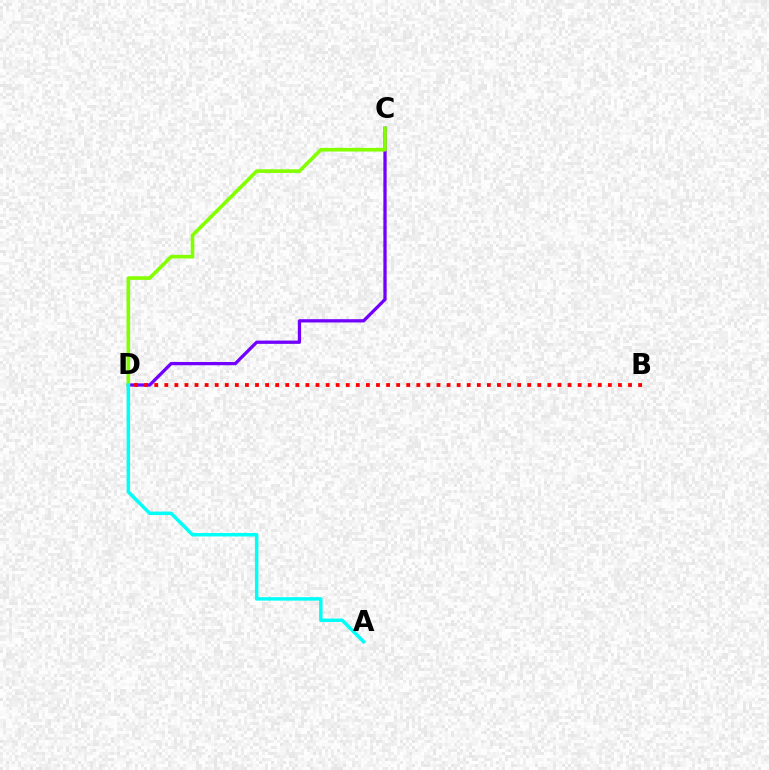{('C', 'D'): [{'color': '#7200ff', 'line_style': 'solid', 'thickness': 2.36}, {'color': '#84ff00', 'line_style': 'solid', 'thickness': 2.61}], ('B', 'D'): [{'color': '#ff0000', 'line_style': 'dotted', 'thickness': 2.74}], ('A', 'D'): [{'color': '#00fff6', 'line_style': 'solid', 'thickness': 2.51}]}